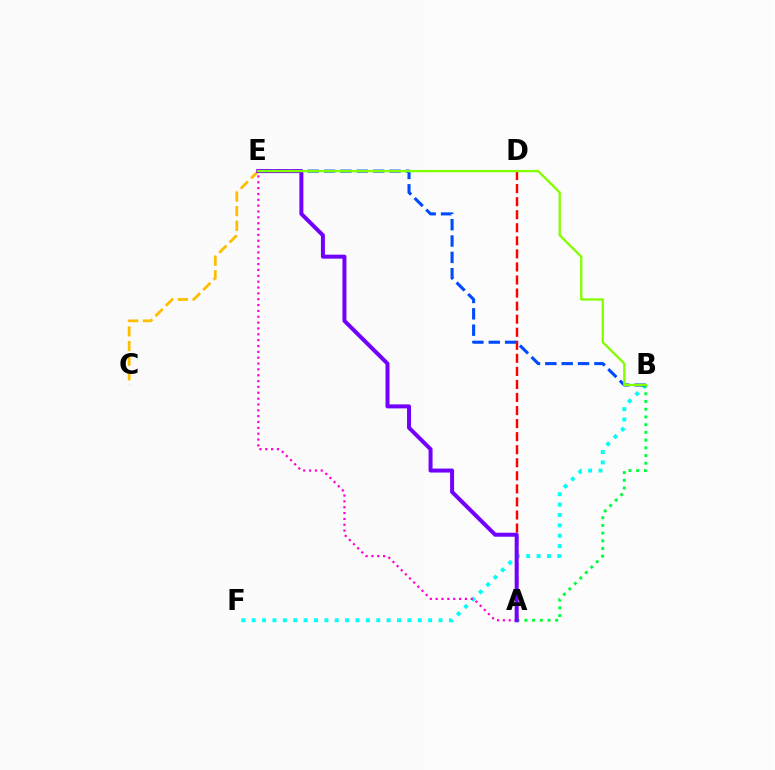{('B', 'F'): [{'color': '#00fff6', 'line_style': 'dotted', 'thickness': 2.82}], ('A', 'E'): [{'color': '#ff00cf', 'line_style': 'dotted', 'thickness': 1.59}, {'color': '#7200ff', 'line_style': 'solid', 'thickness': 2.87}], ('A', 'D'): [{'color': '#ff0000', 'line_style': 'dashed', 'thickness': 1.77}], ('C', 'E'): [{'color': '#ffbd00', 'line_style': 'dashed', 'thickness': 1.99}], ('A', 'B'): [{'color': '#00ff39', 'line_style': 'dotted', 'thickness': 2.1}], ('B', 'E'): [{'color': '#004bff', 'line_style': 'dashed', 'thickness': 2.22}, {'color': '#84ff00', 'line_style': 'solid', 'thickness': 1.67}]}